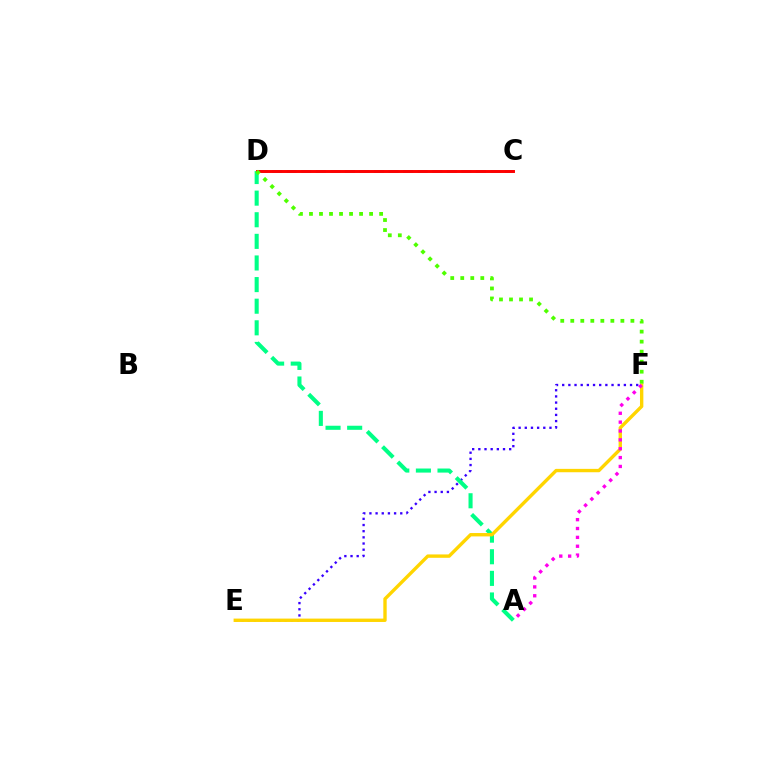{('C', 'D'): [{'color': '#009eff', 'line_style': 'dashed', 'thickness': 1.98}, {'color': '#ff0000', 'line_style': 'solid', 'thickness': 2.12}], ('E', 'F'): [{'color': '#3700ff', 'line_style': 'dotted', 'thickness': 1.68}, {'color': '#ffd500', 'line_style': 'solid', 'thickness': 2.43}], ('A', 'D'): [{'color': '#00ff86', 'line_style': 'dashed', 'thickness': 2.94}], ('A', 'F'): [{'color': '#ff00ed', 'line_style': 'dotted', 'thickness': 2.41}], ('D', 'F'): [{'color': '#4fff00', 'line_style': 'dotted', 'thickness': 2.72}]}